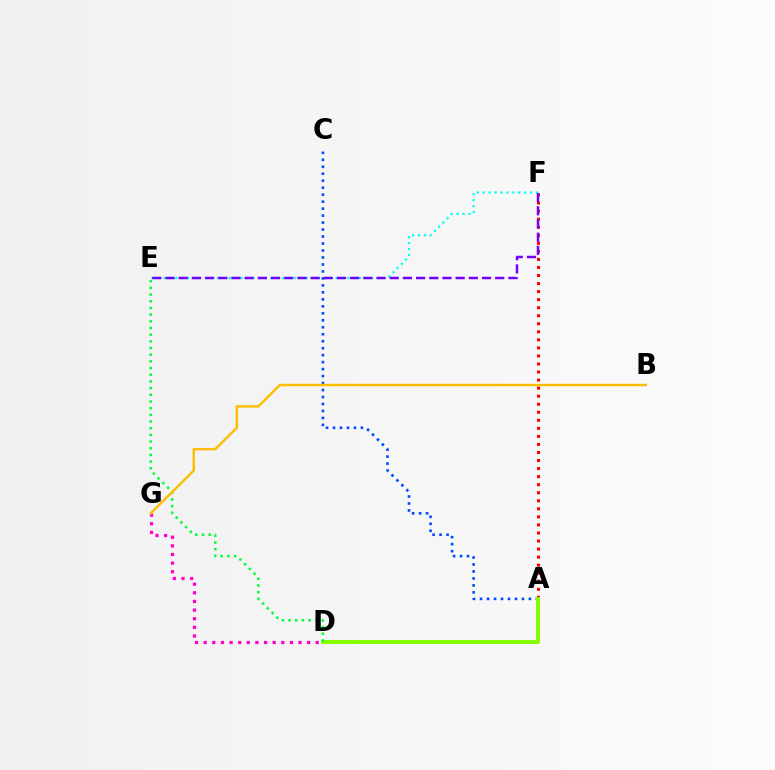{('D', 'G'): [{'color': '#ff00cf', 'line_style': 'dotted', 'thickness': 2.34}], ('A', 'F'): [{'color': '#ff0000', 'line_style': 'dotted', 'thickness': 2.19}], ('E', 'F'): [{'color': '#00fff6', 'line_style': 'dotted', 'thickness': 1.61}, {'color': '#7200ff', 'line_style': 'dashed', 'thickness': 1.79}], ('A', 'C'): [{'color': '#004bff', 'line_style': 'dotted', 'thickness': 1.9}], ('A', 'D'): [{'color': '#84ff00', 'line_style': 'solid', 'thickness': 2.85}], ('D', 'E'): [{'color': '#00ff39', 'line_style': 'dotted', 'thickness': 1.82}], ('B', 'G'): [{'color': '#ffbd00', 'line_style': 'solid', 'thickness': 1.75}]}